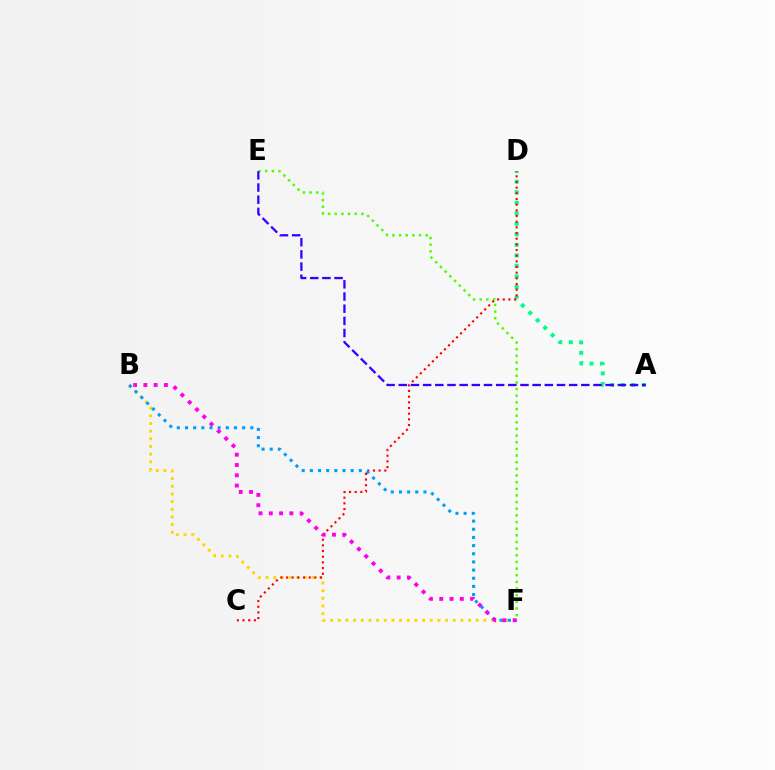{('A', 'D'): [{'color': '#00ff86', 'line_style': 'dotted', 'thickness': 2.86}], ('E', 'F'): [{'color': '#4fff00', 'line_style': 'dotted', 'thickness': 1.81}], ('B', 'F'): [{'color': '#ffd500', 'line_style': 'dotted', 'thickness': 2.08}, {'color': '#009eff', 'line_style': 'dotted', 'thickness': 2.22}, {'color': '#ff00ed', 'line_style': 'dotted', 'thickness': 2.8}], ('C', 'D'): [{'color': '#ff0000', 'line_style': 'dotted', 'thickness': 1.54}], ('A', 'E'): [{'color': '#3700ff', 'line_style': 'dashed', 'thickness': 1.65}]}